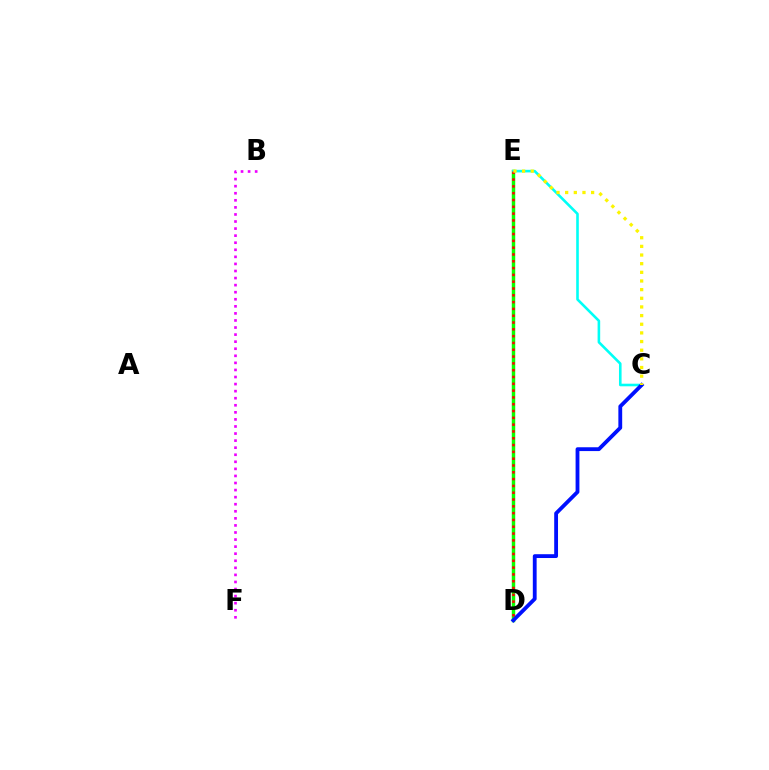{('D', 'E'): [{'color': '#08ff00', 'line_style': 'solid', 'thickness': 2.49}, {'color': '#ff0000', 'line_style': 'dotted', 'thickness': 1.85}], ('C', 'E'): [{'color': '#00fff6', 'line_style': 'solid', 'thickness': 1.87}, {'color': '#fcf500', 'line_style': 'dotted', 'thickness': 2.35}], ('C', 'D'): [{'color': '#0010ff', 'line_style': 'solid', 'thickness': 2.75}], ('B', 'F'): [{'color': '#ee00ff', 'line_style': 'dotted', 'thickness': 1.92}]}